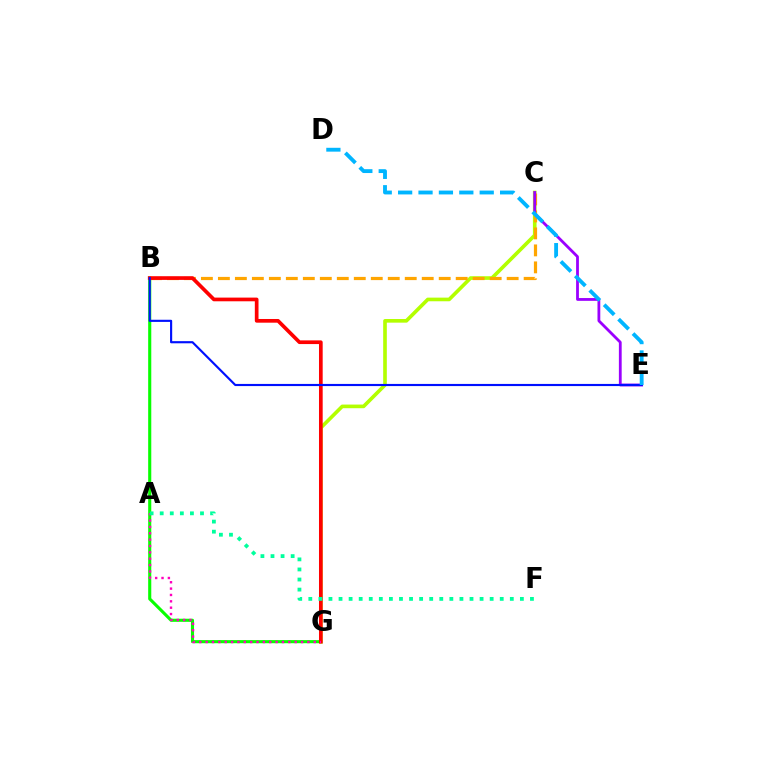{('B', 'G'): [{'color': '#08ff00', 'line_style': 'solid', 'thickness': 2.24}, {'color': '#ff0000', 'line_style': 'solid', 'thickness': 2.66}], ('C', 'G'): [{'color': '#b3ff00', 'line_style': 'solid', 'thickness': 2.62}], ('B', 'C'): [{'color': '#ffa500', 'line_style': 'dashed', 'thickness': 2.31}], ('A', 'G'): [{'color': '#ff00bd', 'line_style': 'dotted', 'thickness': 1.73}], ('C', 'E'): [{'color': '#9b00ff', 'line_style': 'solid', 'thickness': 2.02}], ('B', 'E'): [{'color': '#0010ff', 'line_style': 'solid', 'thickness': 1.54}], ('D', 'E'): [{'color': '#00b5ff', 'line_style': 'dashed', 'thickness': 2.77}], ('A', 'F'): [{'color': '#00ff9d', 'line_style': 'dotted', 'thickness': 2.74}]}